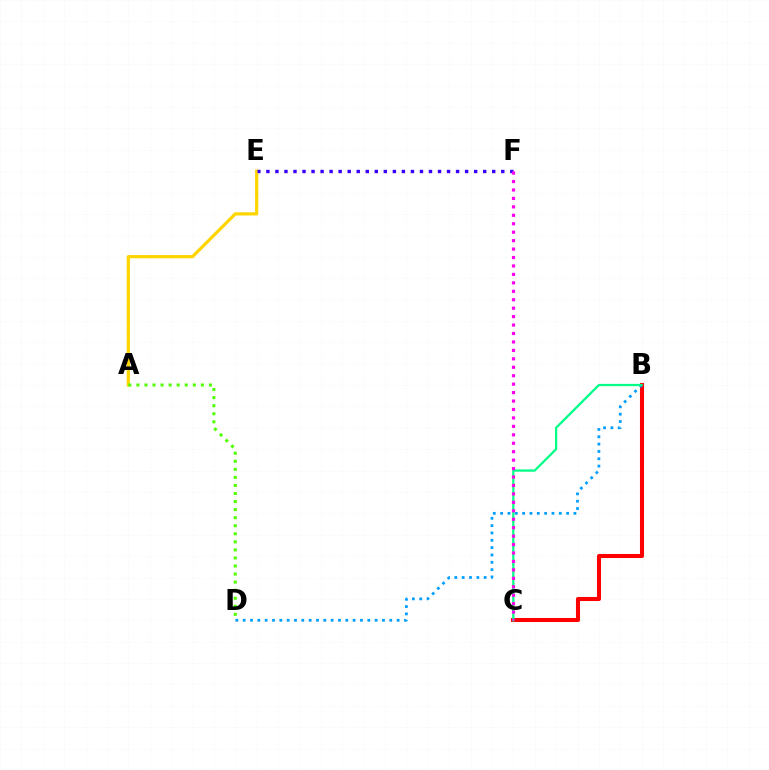{('A', 'E'): [{'color': '#ffd500', 'line_style': 'solid', 'thickness': 2.31}], ('E', 'F'): [{'color': '#3700ff', 'line_style': 'dotted', 'thickness': 2.45}], ('B', 'C'): [{'color': '#ff0000', 'line_style': 'solid', 'thickness': 2.93}, {'color': '#00ff86', 'line_style': 'solid', 'thickness': 1.63}], ('B', 'D'): [{'color': '#009eff', 'line_style': 'dotted', 'thickness': 1.99}], ('C', 'F'): [{'color': '#ff00ed', 'line_style': 'dotted', 'thickness': 2.29}], ('A', 'D'): [{'color': '#4fff00', 'line_style': 'dotted', 'thickness': 2.19}]}